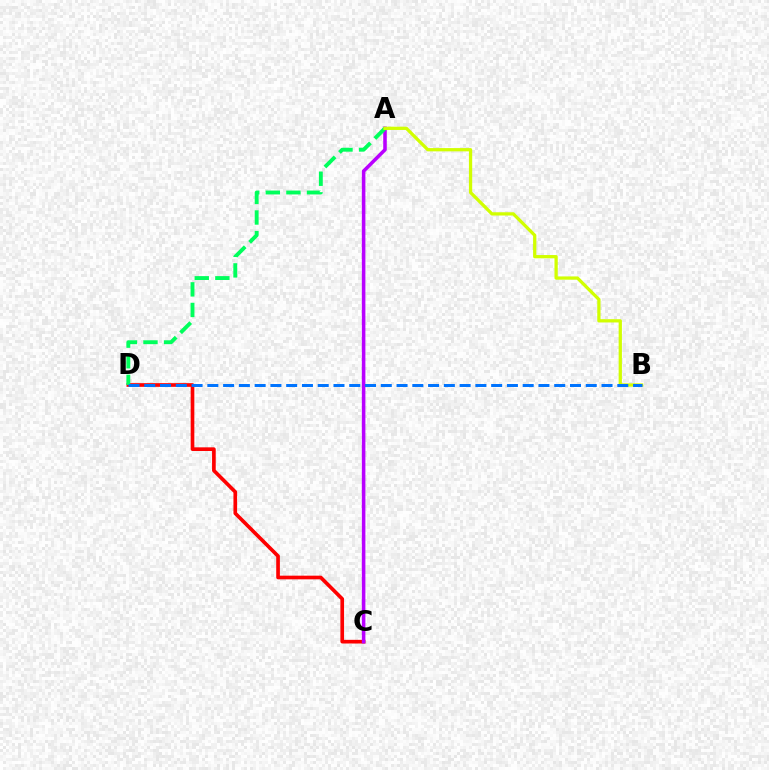{('C', 'D'): [{'color': '#ff0000', 'line_style': 'solid', 'thickness': 2.64}], ('A', 'C'): [{'color': '#b900ff', 'line_style': 'solid', 'thickness': 2.55}], ('A', 'D'): [{'color': '#00ff5c', 'line_style': 'dashed', 'thickness': 2.8}], ('A', 'B'): [{'color': '#d1ff00', 'line_style': 'solid', 'thickness': 2.35}], ('B', 'D'): [{'color': '#0074ff', 'line_style': 'dashed', 'thickness': 2.14}]}